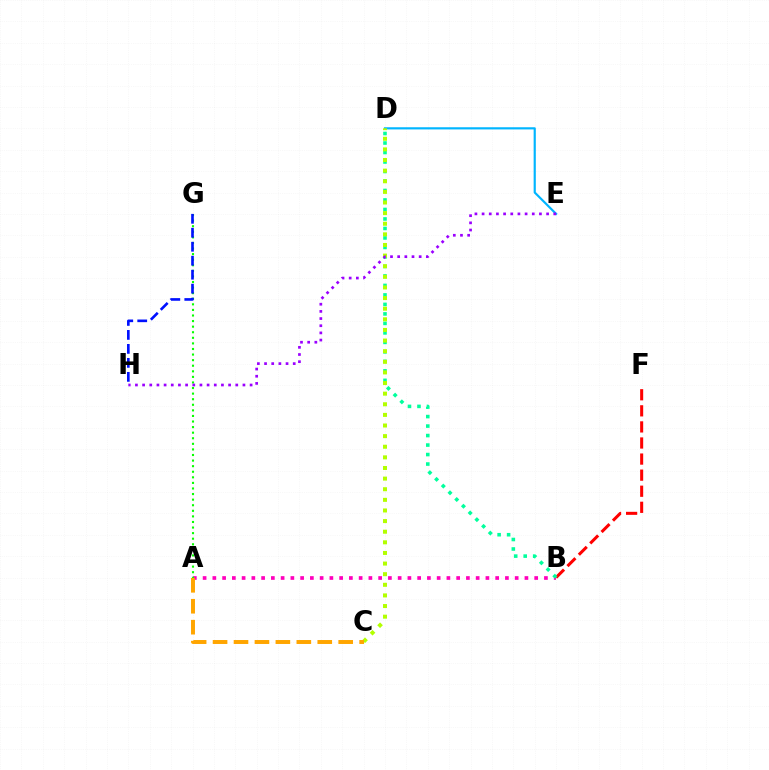{('A', 'B'): [{'color': '#ff00bd', 'line_style': 'dotted', 'thickness': 2.65}], ('A', 'G'): [{'color': '#08ff00', 'line_style': 'dotted', 'thickness': 1.52}], ('B', 'F'): [{'color': '#ff0000', 'line_style': 'dashed', 'thickness': 2.18}], ('D', 'E'): [{'color': '#00b5ff', 'line_style': 'solid', 'thickness': 1.56}], ('B', 'D'): [{'color': '#00ff9d', 'line_style': 'dotted', 'thickness': 2.58}], ('C', 'D'): [{'color': '#b3ff00', 'line_style': 'dotted', 'thickness': 2.89}], ('G', 'H'): [{'color': '#0010ff', 'line_style': 'dashed', 'thickness': 1.9}], ('A', 'C'): [{'color': '#ffa500', 'line_style': 'dashed', 'thickness': 2.84}], ('E', 'H'): [{'color': '#9b00ff', 'line_style': 'dotted', 'thickness': 1.95}]}